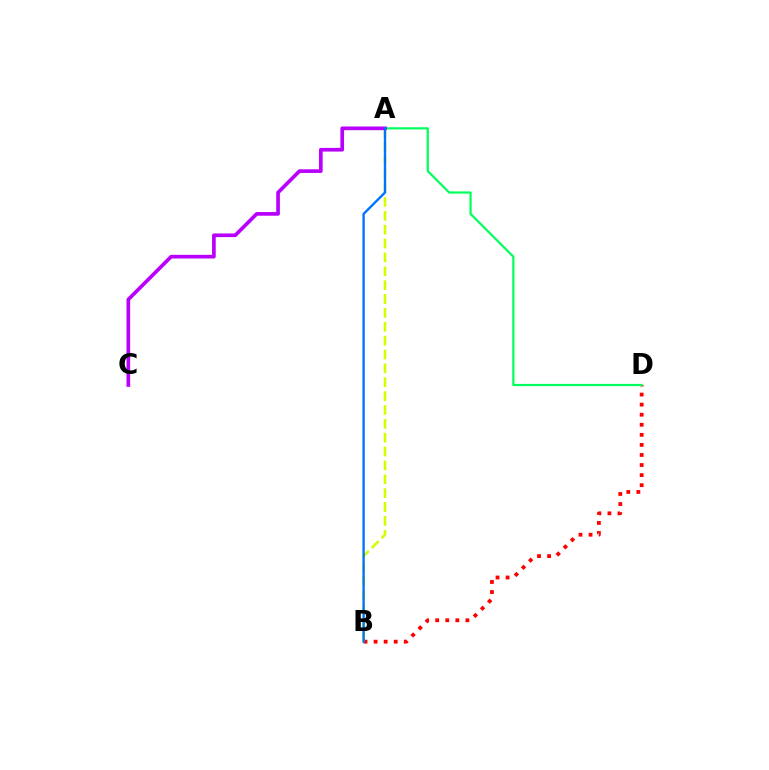{('B', 'D'): [{'color': '#ff0000', 'line_style': 'dotted', 'thickness': 2.74}], ('A', 'D'): [{'color': '#00ff5c', 'line_style': 'solid', 'thickness': 1.59}], ('A', 'B'): [{'color': '#d1ff00', 'line_style': 'dashed', 'thickness': 1.88}, {'color': '#0074ff', 'line_style': 'solid', 'thickness': 1.7}], ('A', 'C'): [{'color': '#b900ff', 'line_style': 'solid', 'thickness': 2.64}]}